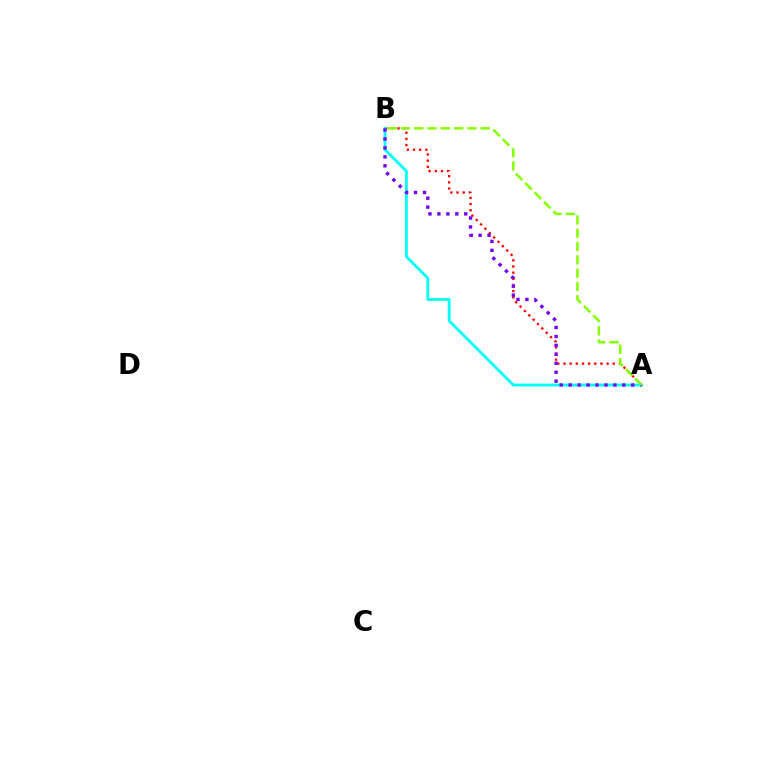{('A', 'B'): [{'color': '#ff0000', 'line_style': 'dotted', 'thickness': 1.67}, {'color': '#00fff6', 'line_style': 'solid', 'thickness': 2.02}, {'color': '#7200ff', 'line_style': 'dotted', 'thickness': 2.43}, {'color': '#84ff00', 'line_style': 'dashed', 'thickness': 1.81}]}